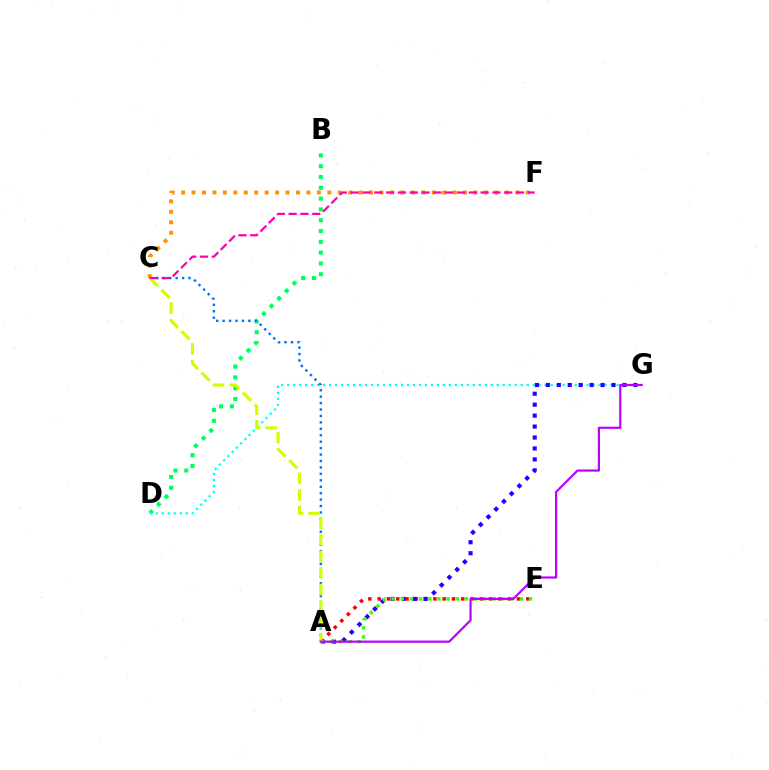{('A', 'E'): [{'color': '#ff0000', 'line_style': 'dotted', 'thickness': 2.52}, {'color': '#3dff00', 'line_style': 'dotted', 'thickness': 2.49}], ('B', 'D'): [{'color': '#00ff5c', 'line_style': 'dotted', 'thickness': 2.93}], ('D', 'G'): [{'color': '#00fff6', 'line_style': 'dotted', 'thickness': 1.63}], ('A', 'C'): [{'color': '#0074ff', 'line_style': 'dotted', 'thickness': 1.75}, {'color': '#d1ff00', 'line_style': 'dashed', 'thickness': 2.25}], ('A', 'G'): [{'color': '#2500ff', 'line_style': 'dotted', 'thickness': 2.97}, {'color': '#b900ff', 'line_style': 'solid', 'thickness': 1.59}], ('C', 'F'): [{'color': '#ff9400', 'line_style': 'dotted', 'thickness': 2.84}, {'color': '#ff00ac', 'line_style': 'dashed', 'thickness': 1.6}]}